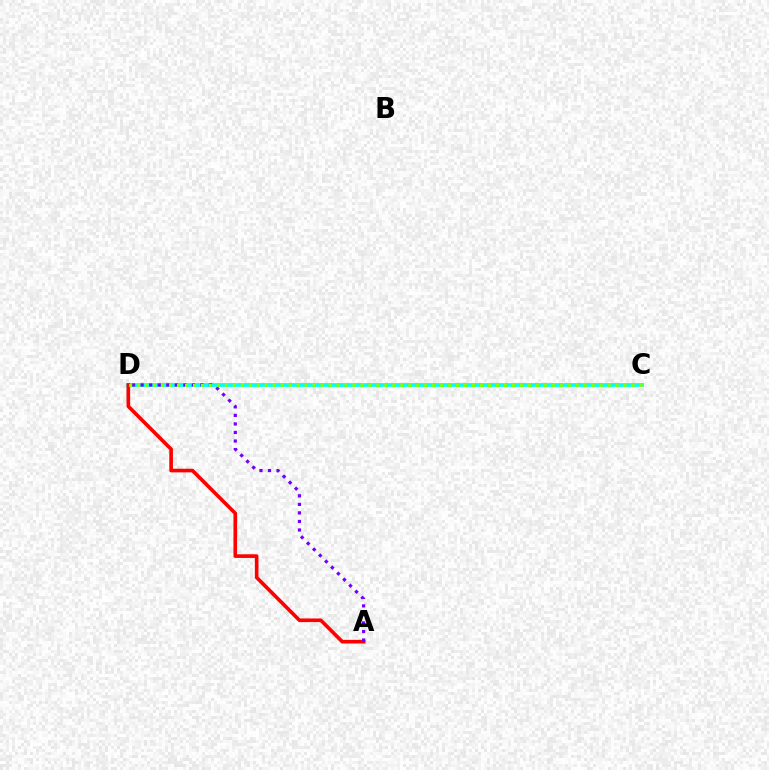{('C', 'D'): [{'color': '#00fff6', 'line_style': 'solid', 'thickness': 2.7}, {'color': '#84ff00', 'line_style': 'dotted', 'thickness': 2.17}], ('A', 'D'): [{'color': '#ff0000', 'line_style': 'solid', 'thickness': 2.62}, {'color': '#7200ff', 'line_style': 'dotted', 'thickness': 2.32}]}